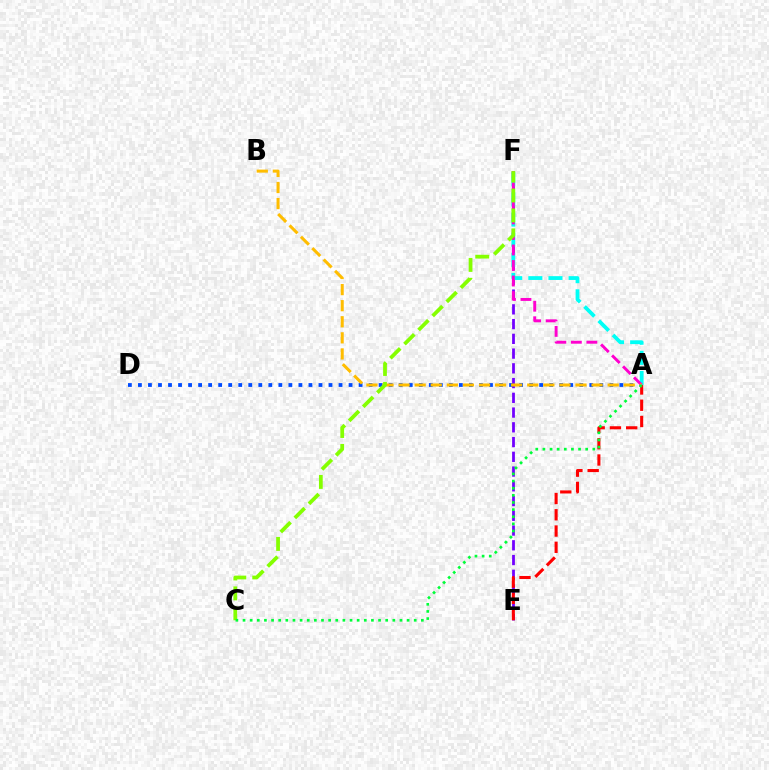{('E', 'F'): [{'color': '#7200ff', 'line_style': 'dashed', 'thickness': 2.0}], ('A', 'F'): [{'color': '#00fff6', 'line_style': 'dashed', 'thickness': 2.73}, {'color': '#ff00cf', 'line_style': 'dashed', 'thickness': 2.11}], ('A', 'D'): [{'color': '#004bff', 'line_style': 'dotted', 'thickness': 2.73}], ('A', 'B'): [{'color': '#ffbd00', 'line_style': 'dashed', 'thickness': 2.18}], ('A', 'E'): [{'color': '#ff0000', 'line_style': 'dashed', 'thickness': 2.21}], ('C', 'F'): [{'color': '#84ff00', 'line_style': 'dashed', 'thickness': 2.71}], ('A', 'C'): [{'color': '#00ff39', 'line_style': 'dotted', 'thickness': 1.94}]}